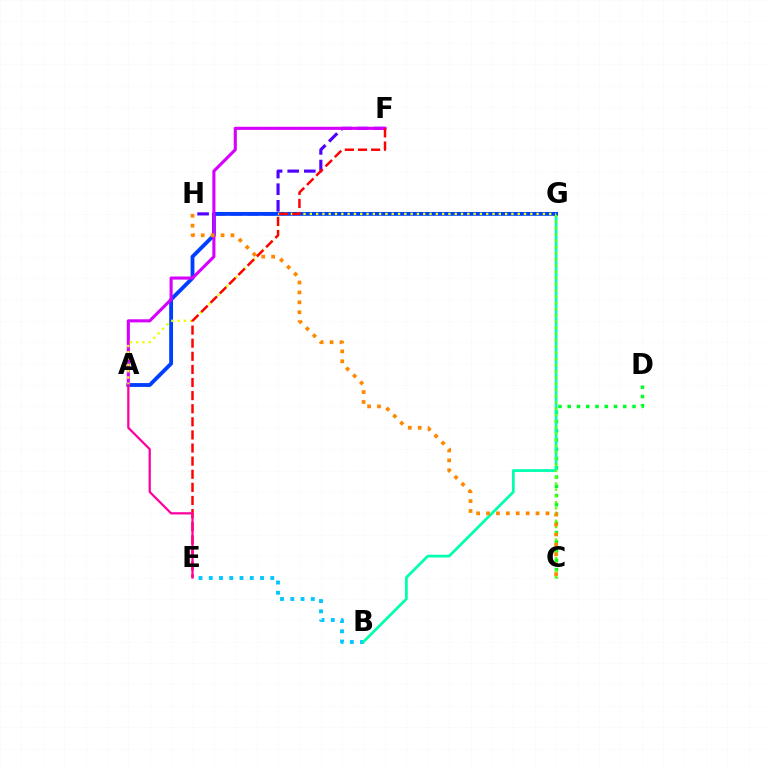{('C', 'D'): [{'color': '#00ff27', 'line_style': 'dotted', 'thickness': 2.51}], ('B', 'E'): [{'color': '#00c7ff', 'line_style': 'dotted', 'thickness': 2.79}], ('F', 'H'): [{'color': '#4f00ff', 'line_style': 'dashed', 'thickness': 2.26}], ('B', 'G'): [{'color': '#00ffaf', 'line_style': 'solid', 'thickness': 1.98}], ('A', 'G'): [{'color': '#003fff', 'line_style': 'solid', 'thickness': 2.77}, {'color': '#eeff00', 'line_style': 'dotted', 'thickness': 1.71}], ('A', 'F'): [{'color': '#d600ff', 'line_style': 'solid', 'thickness': 2.23}], ('C', 'G'): [{'color': '#66ff00', 'line_style': 'dotted', 'thickness': 1.69}], ('C', 'H'): [{'color': '#ff8800', 'line_style': 'dotted', 'thickness': 2.69}], ('E', 'F'): [{'color': '#ff0000', 'line_style': 'dashed', 'thickness': 1.78}], ('A', 'E'): [{'color': '#ff00a0', 'line_style': 'solid', 'thickness': 1.62}]}